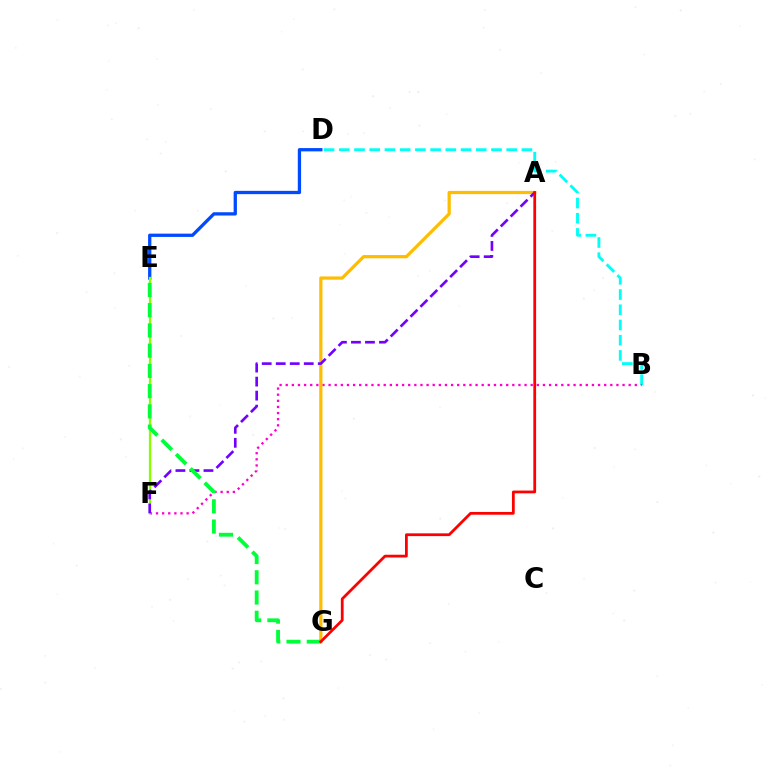{('B', 'D'): [{'color': '#00fff6', 'line_style': 'dashed', 'thickness': 2.07}], ('B', 'F'): [{'color': '#ff00cf', 'line_style': 'dotted', 'thickness': 1.66}], ('D', 'E'): [{'color': '#004bff', 'line_style': 'solid', 'thickness': 2.36}], ('E', 'F'): [{'color': '#84ff00', 'line_style': 'solid', 'thickness': 1.64}], ('A', 'G'): [{'color': '#ffbd00', 'line_style': 'solid', 'thickness': 2.32}, {'color': '#ff0000', 'line_style': 'solid', 'thickness': 1.99}], ('A', 'F'): [{'color': '#7200ff', 'line_style': 'dashed', 'thickness': 1.9}], ('E', 'G'): [{'color': '#00ff39', 'line_style': 'dashed', 'thickness': 2.75}]}